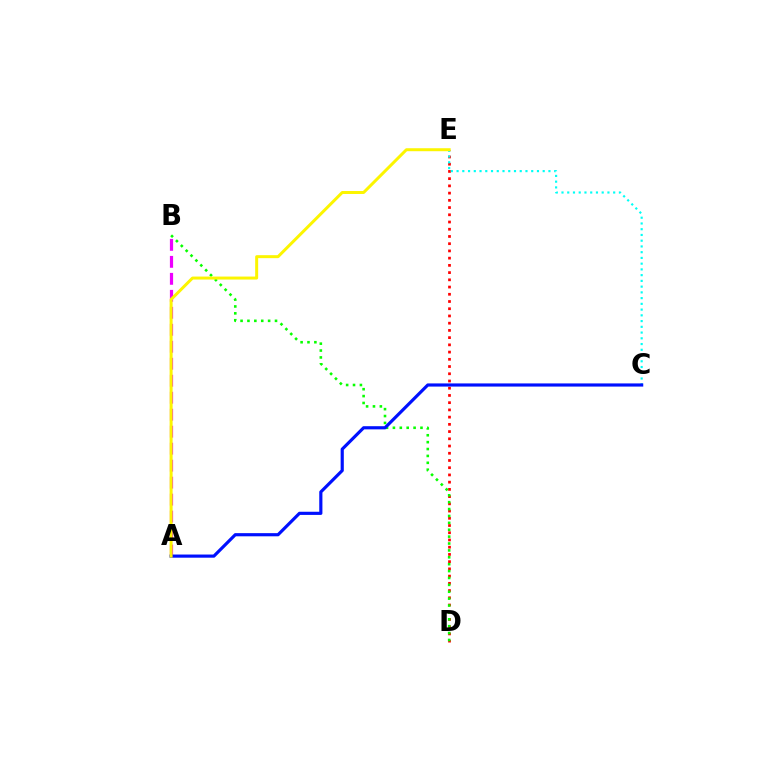{('D', 'E'): [{'color': '#ff0000', 'line_style': 'dotted', 'thickness': 1.96}], ('C', 'E'): [{'color': '#00fff6', 'line_style': 'dotted', 'thickness': 1.56}], ('B', 'D'): [{'color': '#08ff00', 'line_style': 'dotted', 'thickness': 1.87}], ('A', 'B'): [{'color': '#ee00ff', 'line_style': 'dashed', 'thickness': 2.31}], ('A', 'C'): [{'color': '#0010ff', 'line_style': 'solid', 'thickness': 2.28}], ('A', 'E'): [{'color': '#fcf500', 'line_style': 'solid', 'thickness': 2.15}]}